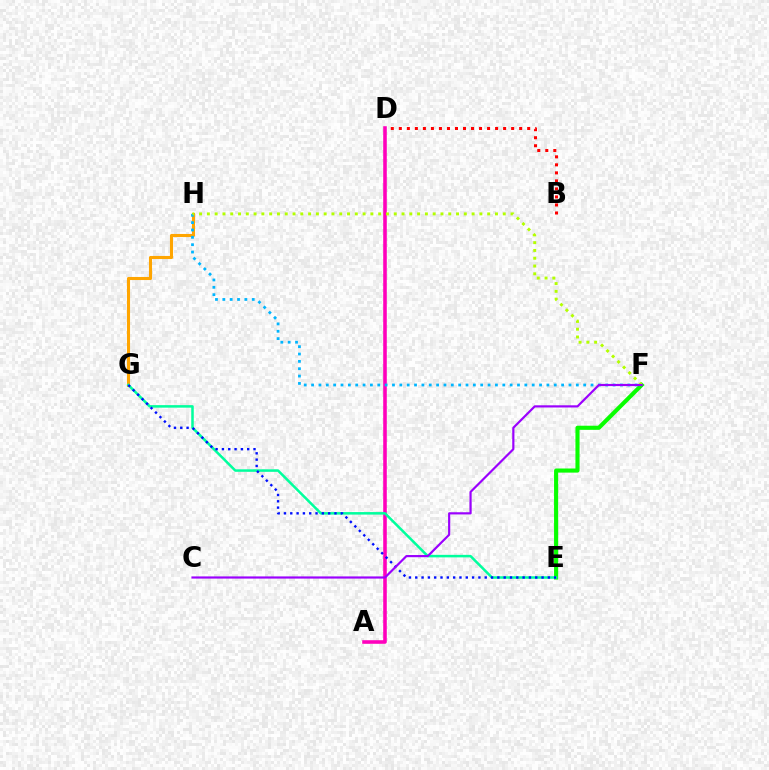{('B', 'D'): [{'color': '#ff0000', 'line_style': 'dotted', 'thickness': 2.18}], ('E', 'F'): [{'color': '#08ff00', 'line_style': 'solid', 'thickness': 2.96}], ('G', 'H'): [{'color': '#ffa500', 'line_style': 'solid', 'thickness': 2.22}], ('A', 'D'): [{'color': '#ff00bd', 'line_style': 'solid', 'thickness': 2.58}], ('F', 'H'): [{'color': '#00b5ff', 'line_style': 'dotted', 'thickness': 2.0}, {'color': '#b3ff00', 'line_style': 'dotted', 'thickness': 2.12}], ('E', 'G'): [{'color': '#00ff9d', 'line_style': 'solid', 'thickness': 1.82}, {'color': '#0010ff', 'line_style': 'dotted', 'thickness': 1.72}], ('C', 'F'): [{'color': '#9b00ff', 'line_style': 'solid', 'thickness': 1.57}]}